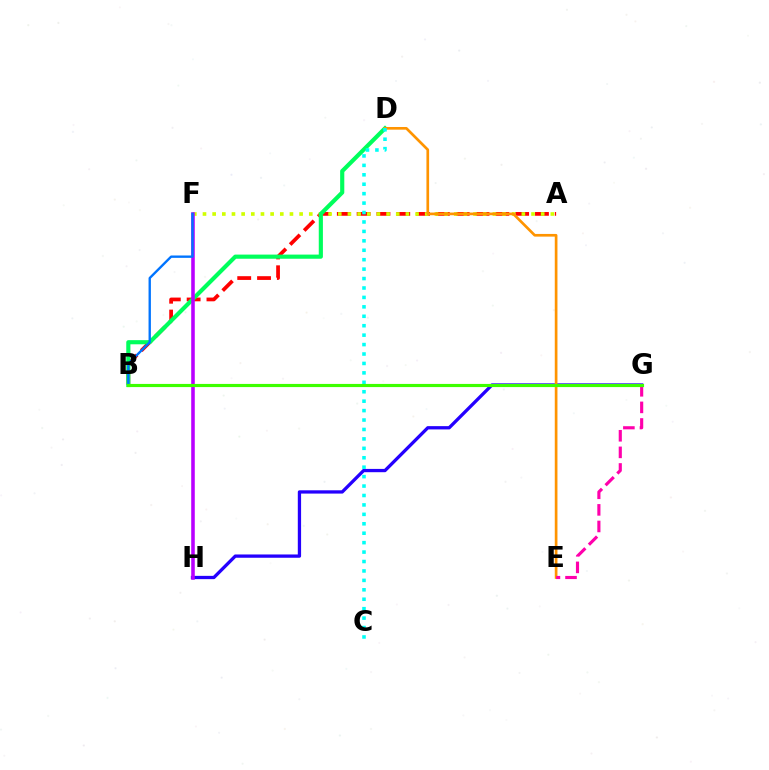{('A', 'B'): [{'color': '#ff0000', 'line_style': 'dashed', 'thickness': 2.69}], ('A', 'F'): [{'color': '#d1ff00', 'line_style': 'dotted', 'thickness': 2.63}], ('B', 'D'): [{'color': '#00ff5c', 'line_style': 'solid', 'thickness': 2.99}], ('G', 'H'): [{'color': '#2500ff', 'line_style': 'solid', 'thickness': 2.37}], ('D', 'E'): [{'color': '#ff9400', 'line_style': 'solid', 'thickness': 1.93}], ('E', 'G'): [{'color': '#ff00ac', 'line_style': 'dashed', 'thickness': 2.25}], ('C', 'D'): [{'color': '#00fff6', 'line_style': 'dotted', 'thickness': 2.56}], ('F', 'H'): [{'color': '#b900ff', 'line_style': 'solid', 'thickness': 2.57}], ('B', 'F'): [{'color': '#0074ff', 'line_style': 'solid', 'thickness': 1.7}], ('B', 'G'): [{'color': '#3dff00', 'line_style': 'solid', 'thickness': 2.27}]}